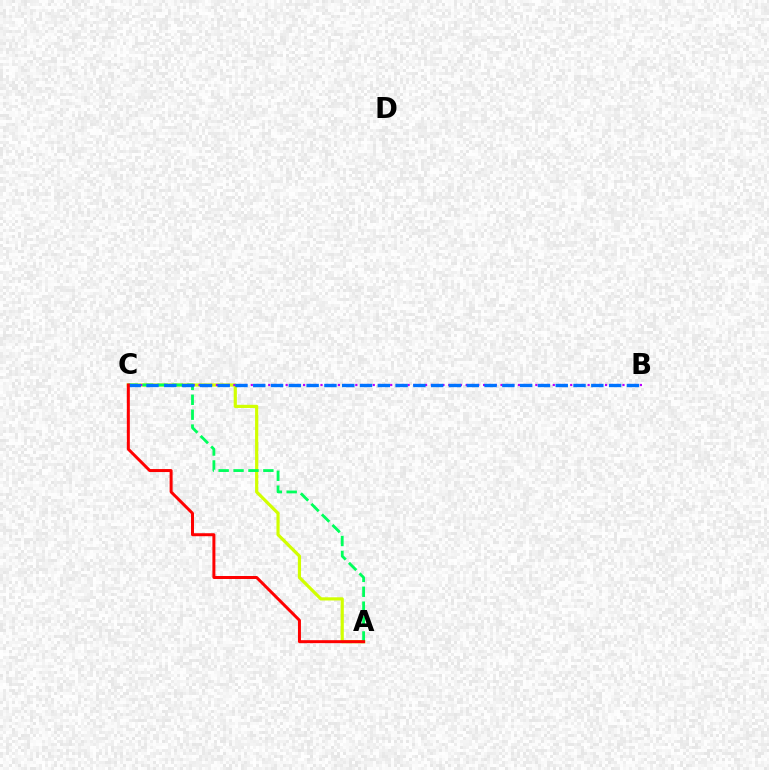{('A', 'C'): [{'color': '#d1ff00', 'line_style': 'solid', 'thickness': 2.29}, {'color': '#00ff5c', 'line_style': 'dashed', 'thickness': 2.02}, {'color': '#ff0000', 'line_style': 'solid', 'thickness': 2.15}], ('B', 'C'): [{'color': '#b900ff', 'line_style': 'dotted', 'thickness': 1.58}, {'color': '#0074ff', 'line_style': 'dashed', 'thickness': 2.42}]}